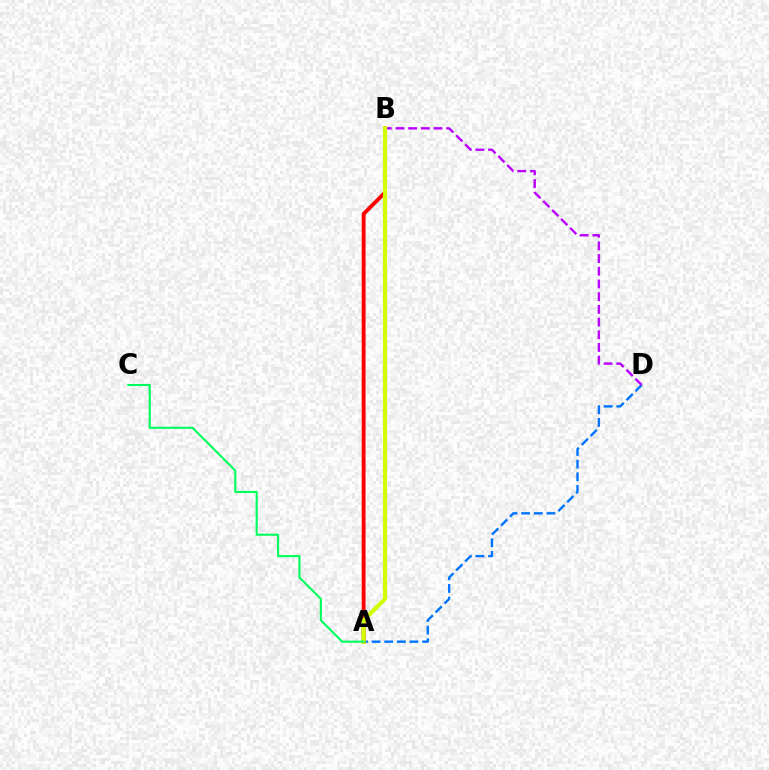{('A', 'D'): [{'color': '#0074ff', 'line_style': 'dashed', 'thickness': 1.72}], ('A', 'B'): [{'color': '#ff0000', 'line_style': 'solid', 'thickness': 2.78}, {'color': '#d1ff00', 'line_style': 'solid', 'thickness': 2.97}], ('B', 'D'): [{'color': '#b900ff', 'line_style': 'dashed', 'thickness': 1.72}], ('A', 'C'): [{'color': '#00ff5c', 'line_style': 'solid', 'thickness': 1.53}]}